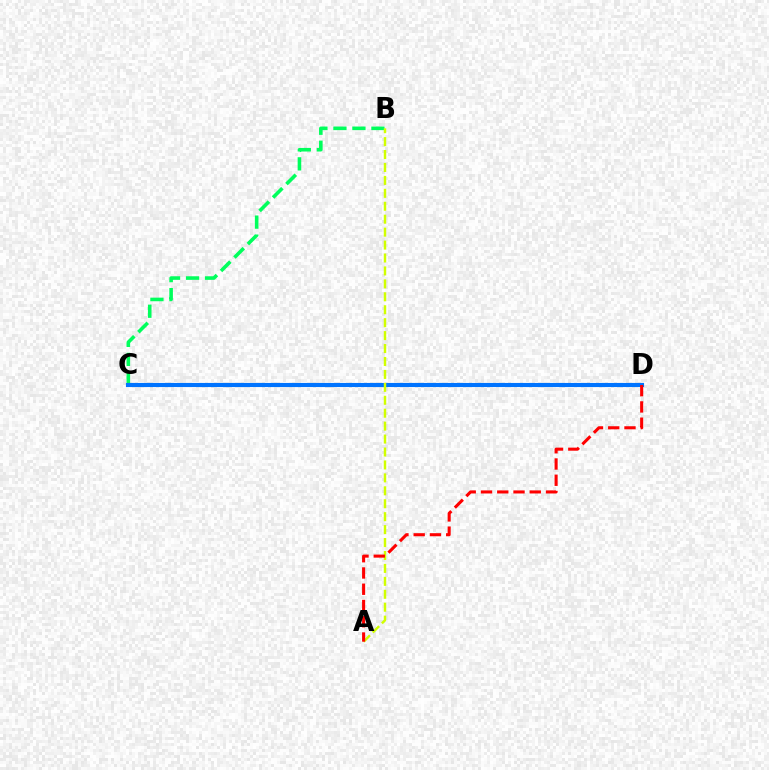{('C', 'D'): [{'color': '#b900ff', 'line_style': 'solid', 'thickness': 2.03}, {'color': '#0074ff', 'line_style': 'solid', 'thickness': 2.96}], ('B', 'C'): [{'color': '#00ff5c', 'line_style': 'dashed', 'thickness': 2.58}], ('A', 'B'): [{'color': '#d1ff00', 'line_style': 'dashed', 'thickness': 1.76}], ('A', 'D'): [{'color': '#ff0000', 'line_style': 'dashed', 'thickness': 2.21}]}